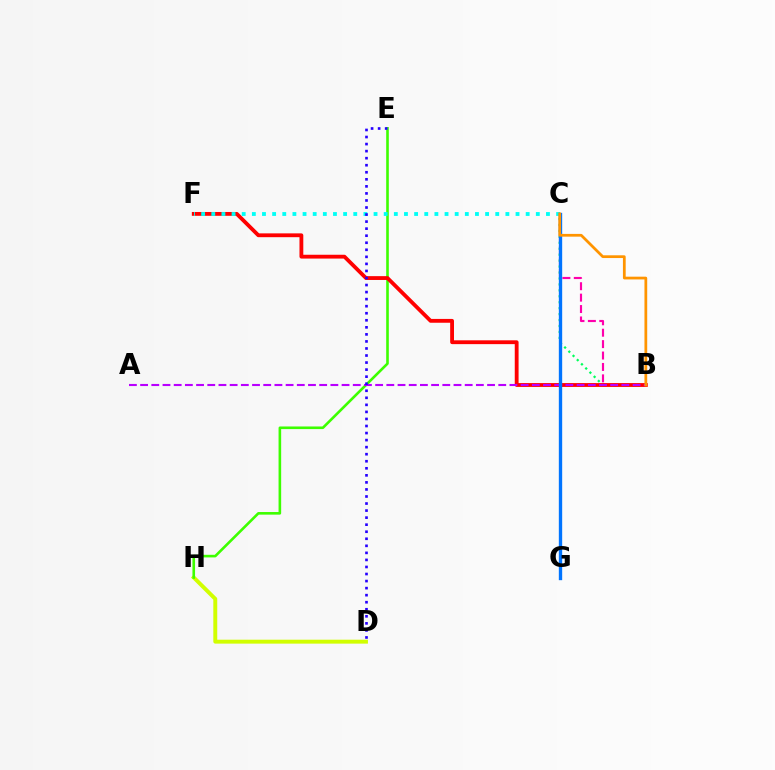{('B', 'C'): [{'color': '#00ff5c', 'line_style': 'dotted', 'thickness': 1.61}, {'color': '#ff00ac', 'line_style': 'dashed', 'thickness': 1.55}, {'color': '#ff9400', 'line_style': 'solid', 'thickness': 1.98}], ('D', 'H'): [{'color': '#d1ff00', 'line_style': 'solid', 'thickness': 2.83}], ('E', 'H'): [{'color': '#3dff00', 'line_style': 'solid', 'thickness': 1.88}], ('B', 'F'): [{'color': '#ff0000', 'line_style': 'solid', 'thickness': 2.75}], ('A', 'B'): [{'color': '#b900ff', 'line_style': 'dashed', 'thickness': 1.52}], ('C', 'F'): [{'color': '#00fff6', 'line_style': 'dotted', 'thickness': 2.76}], ('C', 'G'): [{'color': '#0074ff', 'line_style': 'solid', 'thickness': 2.41}], ('D', 'E'): [{'color': '#2500ff', 'line_style': 'dotted', 'thickness': 1.92}]}